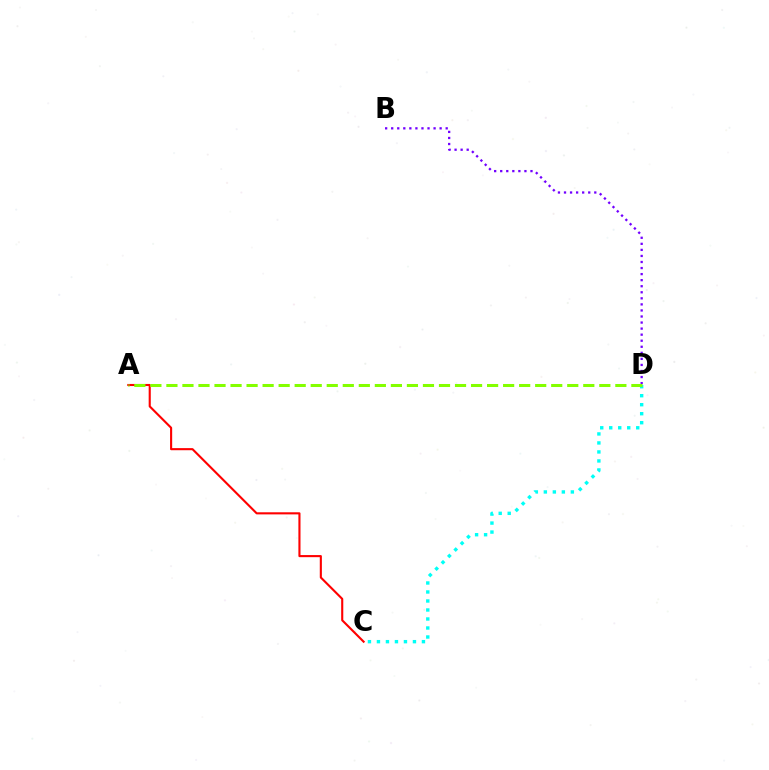{('C', 'D'): [{'color': '#00fff6', 'line_style': 'dotted', 'thickness': 2.45}], ('B', 'D'): [{'color': '#7200ff', 'line_style': 'dotted', 'thickness': 1.65}], ('A', 'C'): [{'color': '#ff0000', 'line_style': 'solid', 'thickness': 1.52}], ('A', 'D'): [{'color': '#84ff00', 'line_style': 'dashed', 'thickness': 2.18}]}